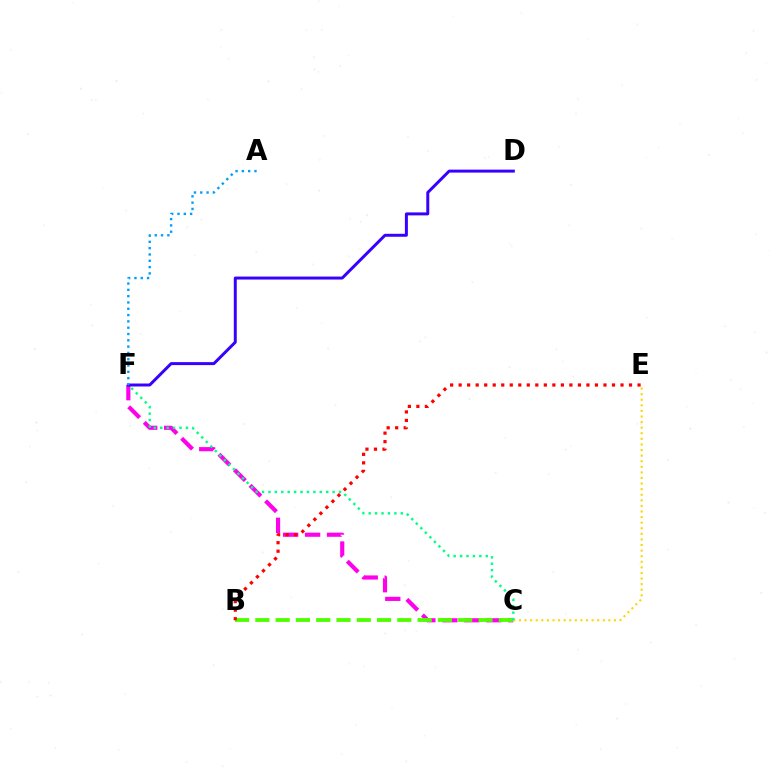{('C', 'F'): [{'color': '#ff00ed', 'line_style': 'dashed', 'thickness': 2.98}, {'color': '#00ff86', 'line_style': 'dotted', 'thickness': 1.74}], ('C', 'E'): [{'color': '#ffd500', 'line_style': 'dotted', 'thickness': 1.52}], ('D', 'F'): [{'color': '#3700ff', 'line_style': 'solid', 'thickness': 2.14}], ('A', 'F'): [{'color': '#009eff', 'line_style': 'dotted', 'thickness': 1.71}], ('B', 'C'): [{'color': '#4fff00', 'line_style': 'dashed', 'thickness': 2.76}], ('B', 'E'): [{'color': '#ff0000', 'line_style': 'dotted', 'thickness': 2.31}]}